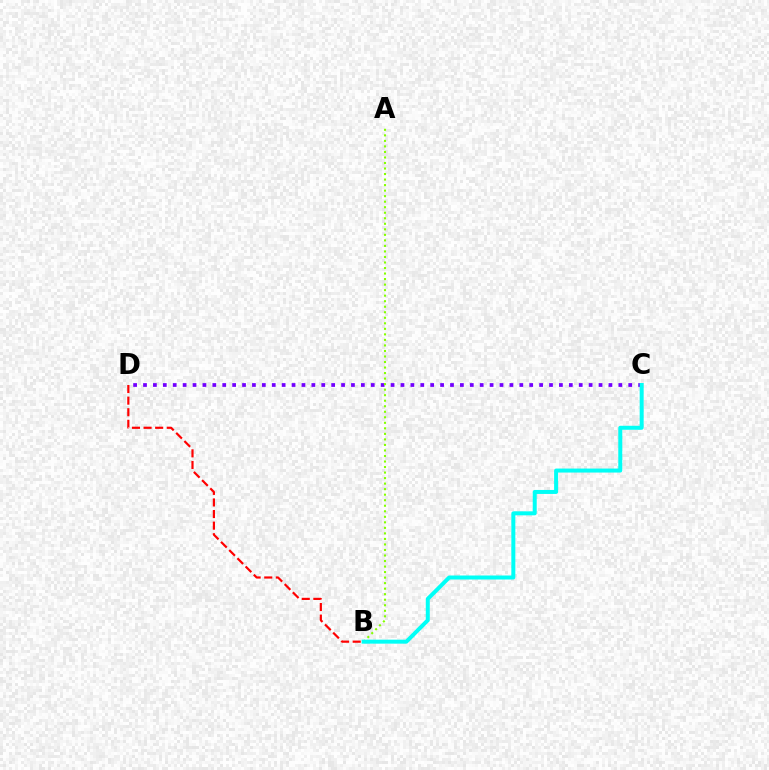{('C', 'D'): [{'color': '#7200ff', 'line_style': 'dotted', 'thickness': 2.69}], ('A', 'B'): [{'color': '#84ff00', 'line_style': 'dotted', 'thickness': 1.5}], ('B', 'C'): [{'color': '#00fff6', 'line_style': 'solid', 'thickness': 2.87}], ('B', 'D'): [{'color': '#ff0000', 'line_style': 'dashed', 'thickness': 1.58}]}